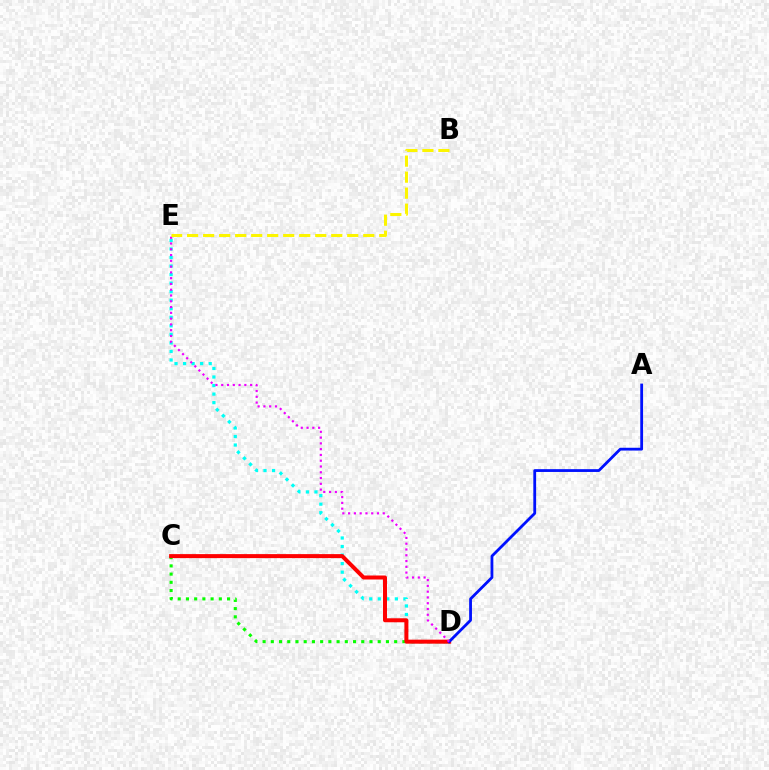{('D', 'E'): [{'color': '#00fff6', 'line_style': 'dotted', 'thickness': 2.32}, {'color': '#ee00ff', 'line_style': 'dotted', 'thickness': 1.57}], ('C', 'D'): [{'color': '#08ff00', 'line_style': 'dotted', 'thickness': 2.23}, {'color': '#ff0000', 'line_style': 'solid', 'thickness': 2.88}], ('A', 'D'): [{'color': '#0010ff', 'line_style': 'solid', 'thickness': 2.02}], ('B', 'E'): [{'color': '#fcf500', 'line_style': 'dashed', 'thickness': 2.18}]}